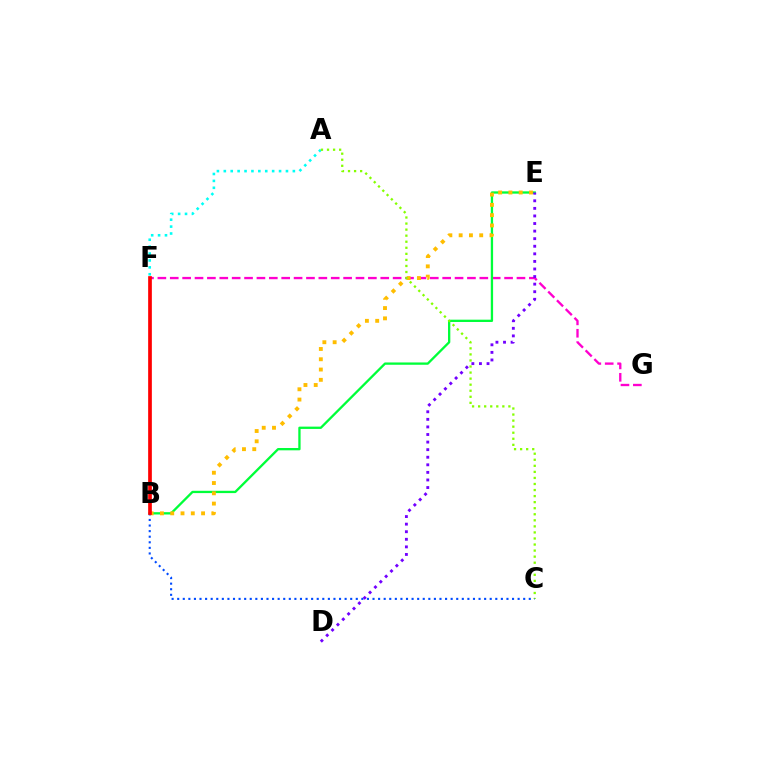{('F', 'G'): [{'color': '#ff00cf', 'line_style': 'dashed', 'thickness': 1.68}], ('A', 'F'): [{'color': '#00fff6', 'line_style': 'dotted', 'thickness': 1.88}], ('B', 'E'): [{'color': '#00ff39', 'line_style': 'solid', 'thickness': 1.66}, {'color': '#ffbd00', 'line_style': 'dotted', 'thickness': 2.79}], ('A', 'C'): [{'color': '#84ff00', 'line_style': 'dotted', 'thickness': 1.65}], ('B', 'C'): [{'color': '#004bff', 'line_style': 'dotted', 'thickness': 1.52}], ('B', 'F'): [{'color': '#ff0000', 'line_style': 'solid', 'thickness': 2.66}], ('D', 'E'): [{'color': '#7200ff', 'line_style': 'dotted', 'thickness': 2.06}]}